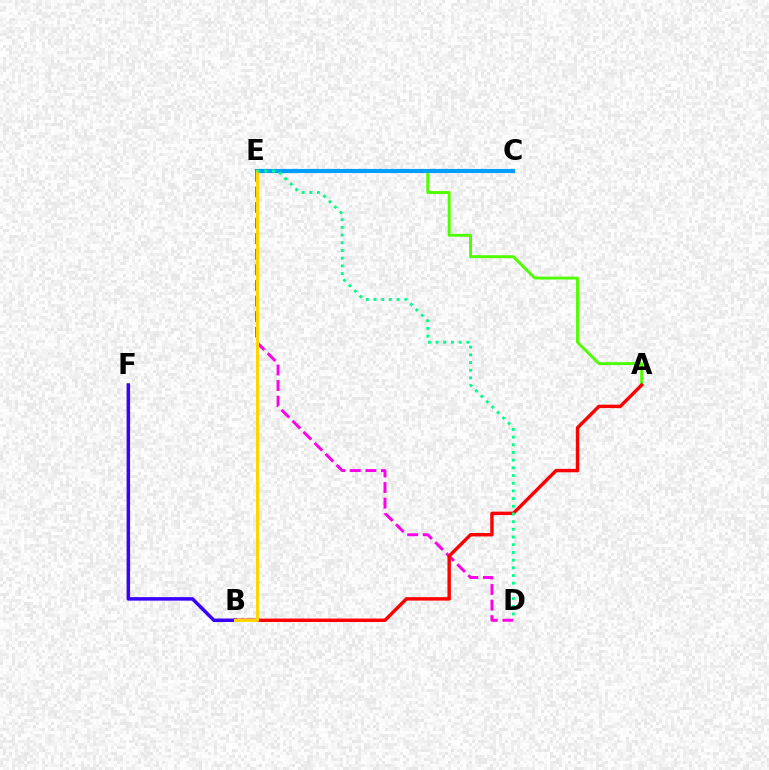{('D', 'E'): [{'color': '#ff00ed', 'line_style': 'dashed', 'thickness': 2.12}, {'color': '#00ff86', 'line_style': 'dotted', 'thickness': 2.09}], ('A', 'E'): [{'color': '#4fff00', 'line_style': 'solid', 'thickness': 2.1}], ('A', 'B'): [{'color': '#ff0000', 'line_style': 'solid', 'thickness': 2.46}], ('C', 'E'): [{'color': '#009eff', 'line_style': 'solid', 'thickness': 2.96}], ('B', 'F'): [{'color': '#3700ff', 'line_style': 'solid', 'thickness': 2.51}], ('B', 'E'): [{'color': '#ffd500', 'line_style': 'solid', 'thickness': 2.17}]}